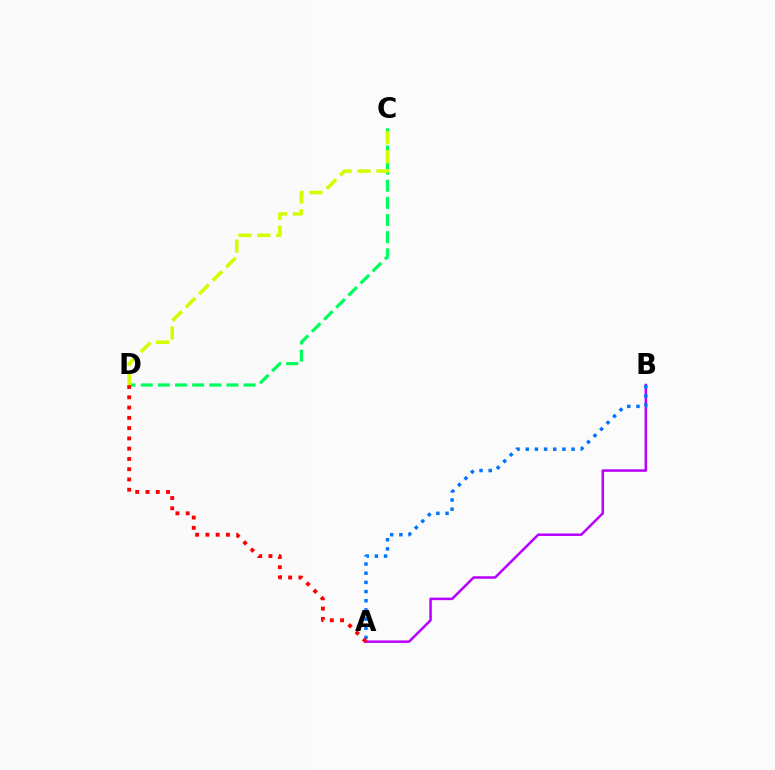{('A', 'B'): [{'color': '#b900ff', 'line_style': 'solid', 'thickness': 1.81}, {'color': '#0074ff', 'line_style': 'dotted', 'thickness': 2.49}], ('C', 'D'): [{'color': '#00ff5c', 'line_style': 'dashed', 'thickness': 2.33}, {'color': '#d1ff00', 'line_style': 'dashed', 'thickness': 2.58}], ('A', 'D'): [{'color': '#ff0000', 'line_style': 'dotted', 'thickness': 2.79}]}